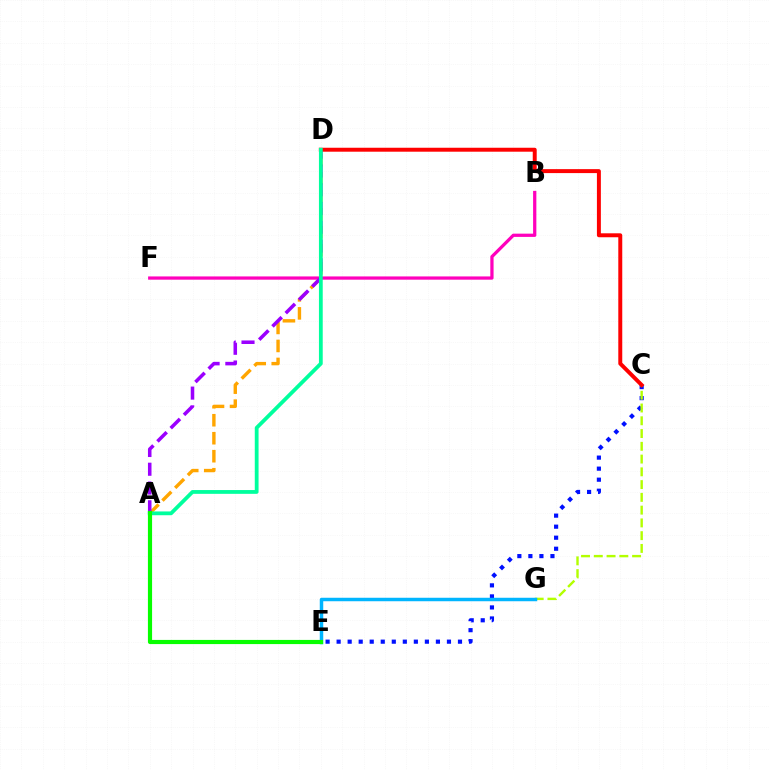{('A', 'D'): [{'color': '#ffa500', 'line_style': 'dashed', 'thickness': 2.44}, {'color': '#9b00ff', 'line_style': 'dashed', 'thickness': 2.55}, {'color': '#00ff9d', 'line_style': 'solid', 'thickness': 2.73}], ('B', 'F'): [{'color': '#ff00bd', 'line_style': 'solid', 'thickness': 2.34}], ('C', 'E'): [{'color': '#0010ff', 'line_style': 'dotted', 'thickness': 3.0}], ('C', 'G'): [{'color': '#b3ff00', 'line_style': 'dashed', 'thickness': 1.73}], ('C', 'D'): [{'color': '#ff0000', 'line_style': 'solid', 'thickness': 2.85}], ('E', 'G'): [{'color': '#00b5ff', 'line_style': 'solid', 'thickness': 2.5}], ('A', 'E'): [{'color': '#08ff00', 'line_style': 'solid', 'thickness': 3.0}]}